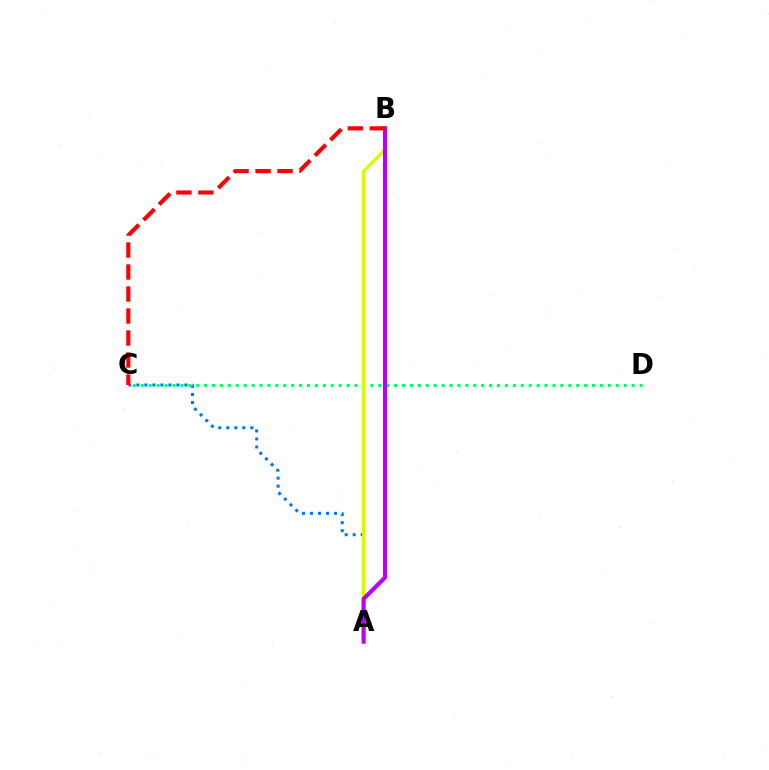{('A', 'C'): [{'color': '#0074ff', 'line_style': 'dotted', 'thickness': 2.18}], ('C', 'D'): [{'color': '#00ff5c', 'line_style': 'dotted', 'thickness': 2.15}], ('A', 'B'): [{'color': '#d1ff00', 'line_style': 'solid', 'thickness': 2.29}, {'color': '#b900ff', 'line_style': 'solid', 'thickness': 2.97}], ('B', 'C'): [{'color': '#ff0000', 'line_style': 'dashed', 'thickness': 2.99}]}